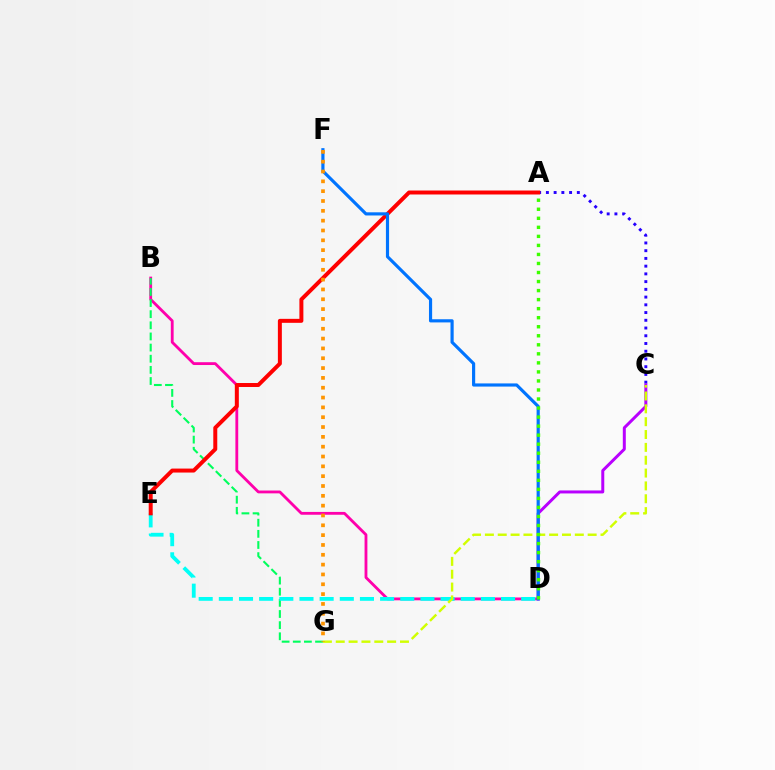{('B', 'D'): [{'color': '#ff00ac', 'line_style': 'solid', 'thickness': 2.03}], ('A', 'C'): [{'color': '#2500ff', 'line_style': 'dotted', 'thickness': 2.1}], ('C', 'D'): [{'color': '#b900ff', 'line_style': 'solid', 'thickness': 2.15}], ('B', 'G'): [{'color': '#00ff5c', 'line_style': 'dashed', 'thickness': 1.51}], ('D', 'E'): [{'color': '#00fff6', 'line_style': 'dashed', 'thickness': 2.74}], ('A', 'E'): [{'color': '#ff0000', 'line_style': 'solid', 'thickness': 2.86}], ('D', 'F'): [{'color': '#0074ff', 'line_style': 'solid', 'thickness': 2.28}], ('C', 'G'): [{'color': '#d1ff00', 'line_style': 'dashed', 'thickness': 1.75}], ('F', 'G'): [{'color': '#ff9400', 'line_style': 'dotted', 'thickness': 2.67}], ('A', 'D'): [{'color': '#3dff00', 'line_style': 'dotted', 'thickness': 2.45}]}